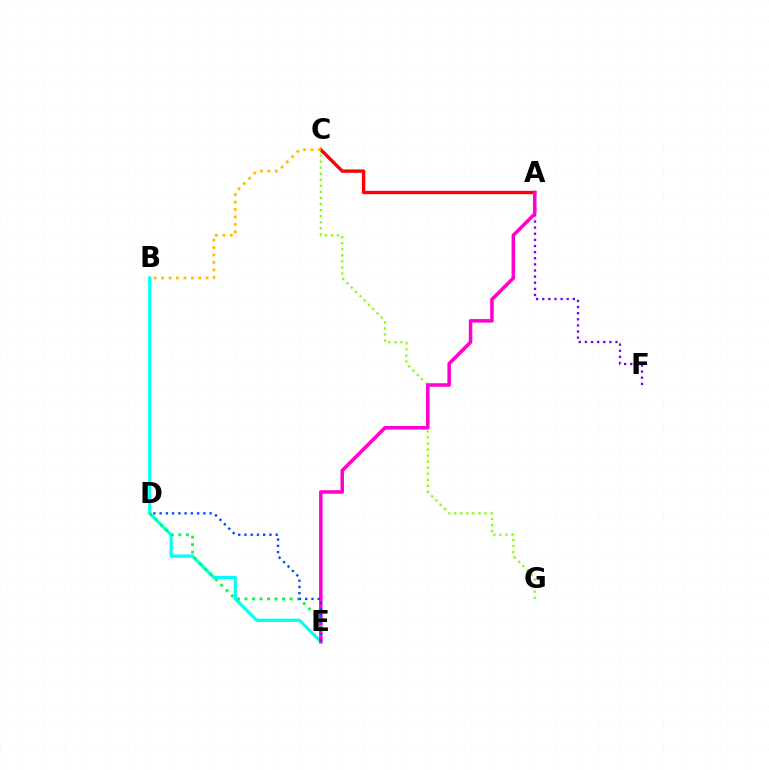{('A', 'F'): [{'color': '#7200ff', 'line_style': 'dotted', 'thickness': 1.66}], ('C', 'G'): [{'color': '#84ff00', 'line_style': 'dotted', 'thickness': 1.65}], ('A', 'C'): [{'color': '#ff0000', 'line_style': 'solid', 'thickness': 2.41}], ('B', 'E'): [{'color': '#00fff6', 'line_style': 'solid', 'thickness': 2.29}], ('B', 'C'): [{'color': '#ffbd00', 'line_style': 'dotted', 'thickness': 2.02}], ('A', 'E'): [{'color': '#ff00cf', 'line_style': 'solid', 'thickness': 2.54}], ('D', 'E'): [{'color': '#00ff39', 'line_style': 'dotted', 'thickness': 2.04}, {'color': '#004bff', 'line_style': 'dotted', 'thickness': 1.7}]}